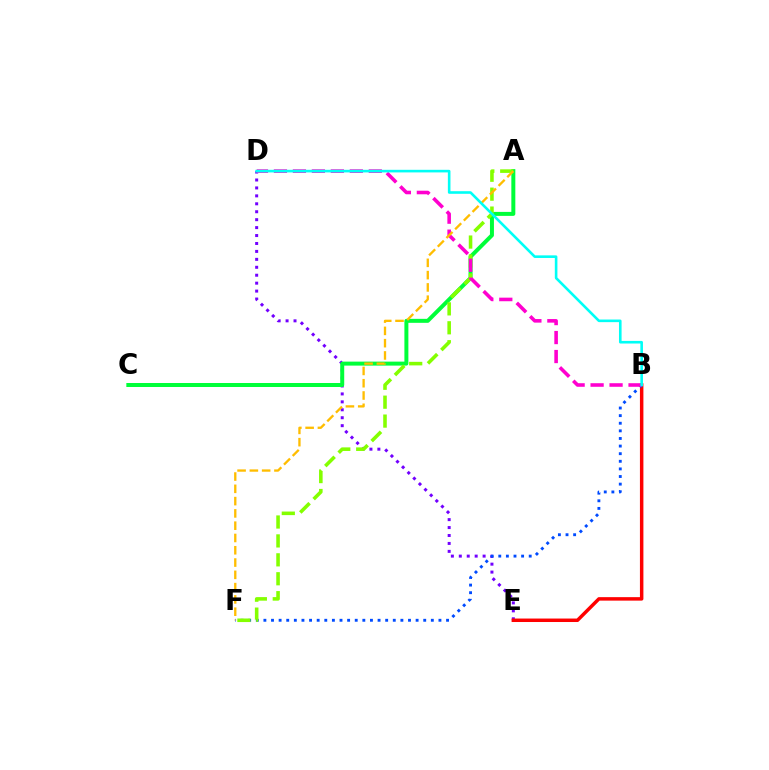{('D', 'E'): [{'color': '#7200ff', 'line_style': 'dotted', 'thickness': 2.16}], ('B', 'E'): [{'color': '#ff0000', 'line_style': 'solid', 'thickness': 2.5}], ('B', 'F'): [{'color': '#004bff', 'line_style': 'dotted', 'thickness': 2.07}], ('A', 'C'): [{'color': '#00ff39', 'line_style': 'solid', 'thickness': 2.87}], ('A', 'F'): [{'color': '#84ff00', 'line_style': 'dashed', 'thickness': 2.57}, {'color': '#ffbd00', 'line_style': 'dashed', 'thickness': 1.67}], ('B', 'D'): [{'color': '#ff00cf', 'line_style': 'dashed', 'thickness': 2.58}, {'color': '#00fff6', 'line_style': 'solid', 'thickness': 1.88}]}